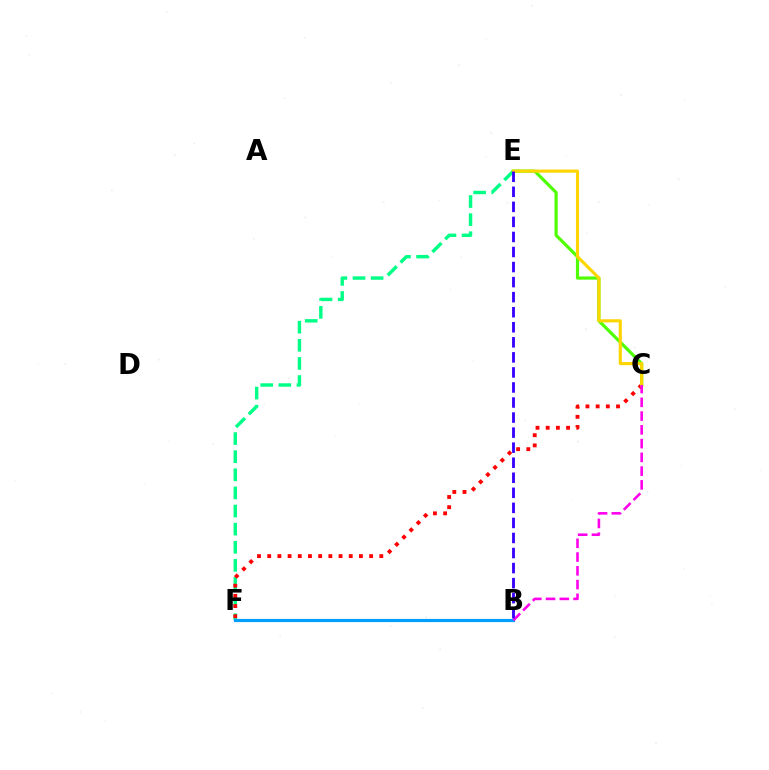{('E', 'F'): [{'color': '#00ff86', 'line_style': 'dashed', 'thickness': 2.46}], ('C', 'F'): [{'color': '#ff0000', 'line_style': 'dotted', 'thickness': 2.77}], ('C', 'E'): [{'color': '#4fff00', 'line_style': 'solid', 'thickness': 2.28}, {'color': '#ffd500', 'line_style': 'solid', 'thickness': 2.25}], ('B', 'F'): [{'color': '#009eff', 'line_style': 'solid', 'thickness': 2.29}], ('B', 'C'): [{'color': '#ff00ed', 'line_style': 'dashed', 'thickness': 1.87}], ('B', 'E'): [{'color': '#3700ff', 'line_style': 'dashed', 'thickness': 2.04}]}